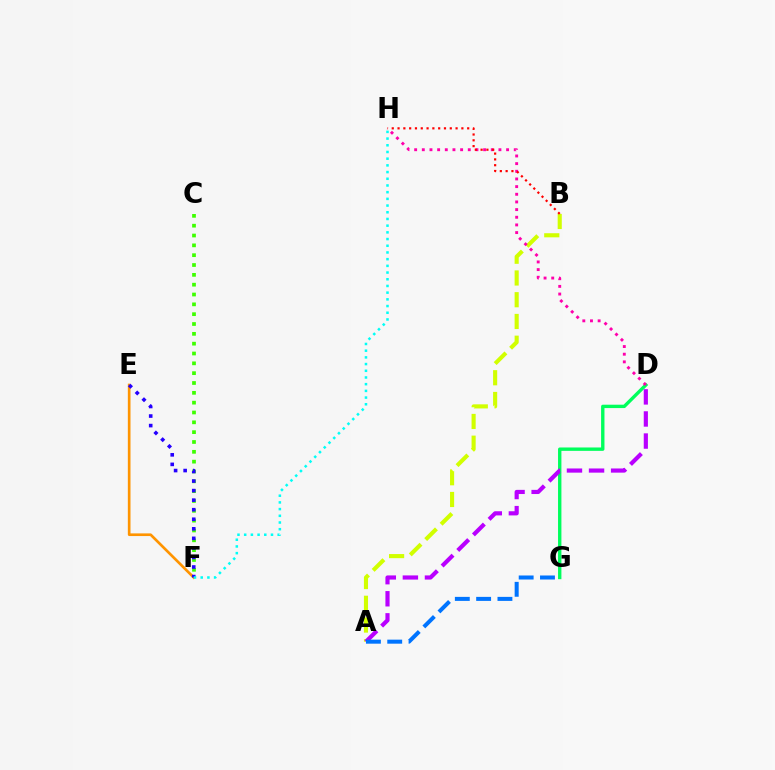{('E', 'F'): [{'color': '#ff9400', 'line_style': 'solid', 'thickness': 1.92}, {'color': '#2500ff', 'line_style': 'dotted', 'thickness': 2.59}], ('A', 'B'): [{'color': '#d1ff00', 'line_style': 'dashed', 'thickness': 2.95}], ('C', 'F'): [{'color': '#3dff00', 'line_style': 'dotted', 'thickness': 2.67}], ('D', 'G'): [{'color': '#00ff5c', 'line_style': 'solid', 'thickness': 2.43}], ('A', 'D'): [{'color': '#b900ff', 'line_style': 'dashed', 'thickness': 3.0}], ('A', 'G'): [{'color': '#0074ff', 'line_style': 'dashed', 'thickness': 2.89}], ('D', 'H'): [{'color': '#ff00ac', 'line_style': 'dotted', 'thickness': 2.08}], ('B', 'H'): [{'color': '#ff0000', 'line_style': 'dotted', 'thickness': 1.58}], ('F', 'H'): [{'color': '#00fff6', 'line_style': 'dotted', 'thickness': 1.82}]}